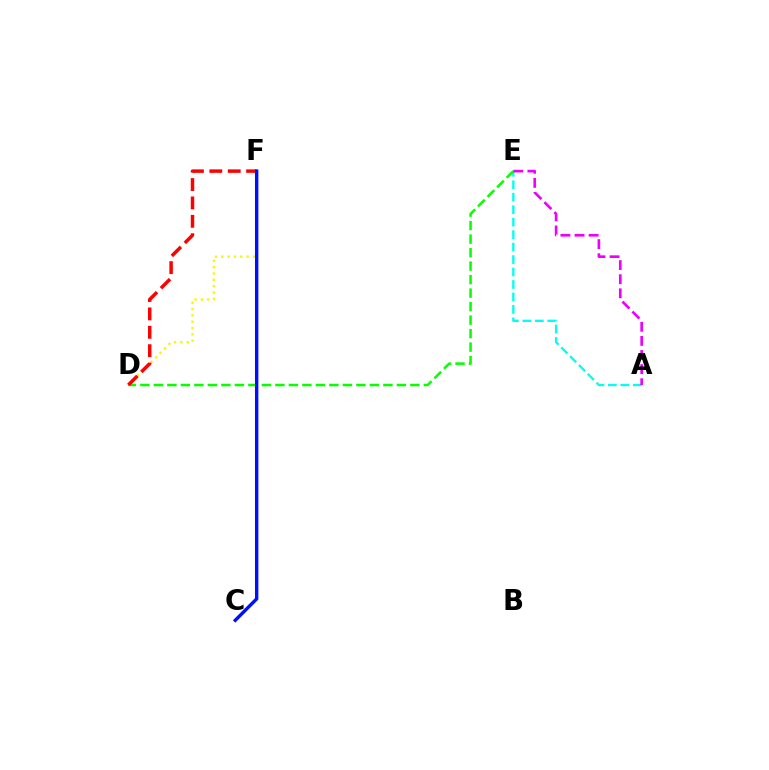{('D', 'F'): [{'color': '#fcf500', 'line_style': 'dotted', 'thickness': 1.72}, {'color': '#ff0000', 'line_style': 'dashed', 'thickness': 2.5}], ('A', 'E'): [{'color': '#00fff6', 'line_style': 'dashed', 'thickness': 1.69}, {'color': '#ee00ff', 'line_style': 'dashed', 'thickness': 1.92}], ('D', 'E'): [{'color': '#08ff00', 'line_style': 'dashed', 'thickness': 1.83}], ('C', 'F'): [{'color': '#0010ff', 'line_style': 'solid', 'thickness': 2.43}]}